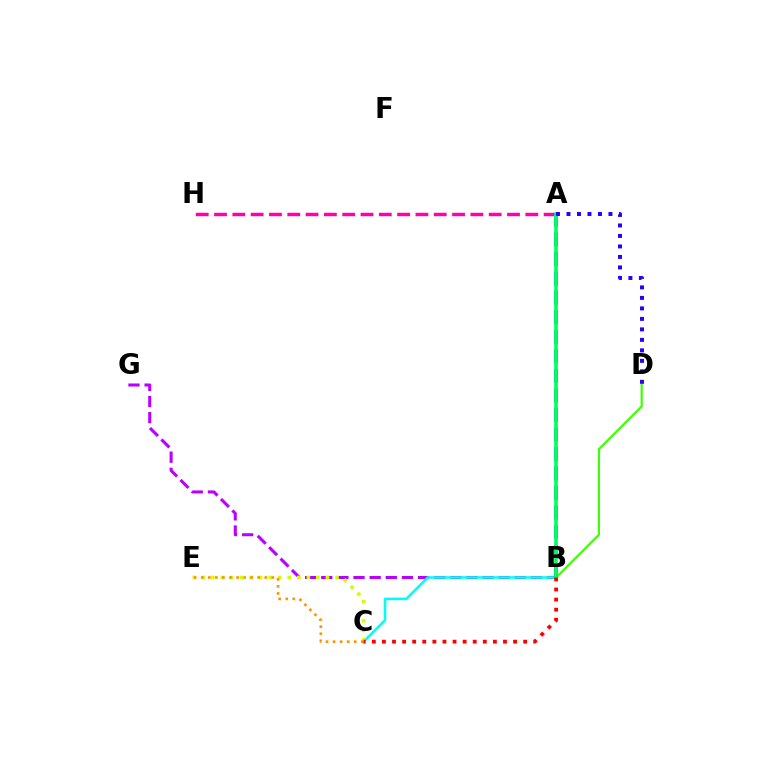{('B', 'G'): [{'color': '#b900ff', 'line_style': 'dashed', 'thickness': 2.19}], ('B', 'C'): [{'color': '#00fff6', 'line_style': 'solid', 'thickness': 1.87}, {'color': '#ff0000', 'line_style': 'dotted', 'thickness': 2.74}], ('A', 'H'): [{'color': '#ff00ac', 'line_style': 'dashed', 'thickness': 2.49}], ('B', 'D'): [{'color': '#3dff00', 'line_style': 'solid', 'thickness': 1.56}], ('A', 'B'): [{'color': '#0074ff', 'line_style': 'dashed', 'thickness': 2.65}, {'color': '#00ff5c', 'line_style': 'solid', 'thickness': 2.57}], ('C', 'E'): [{'color': '#d1ff00', 'line_style': 'dotted', 'thickness': 2.6}, {'color': '#ff9400', 'line_style': 'dotted', 'thickness': 1.92}], ('A', 'D'): [{'color': '#2500ff', 'line_style': 'dotted', 'thickness': 2.85}]}